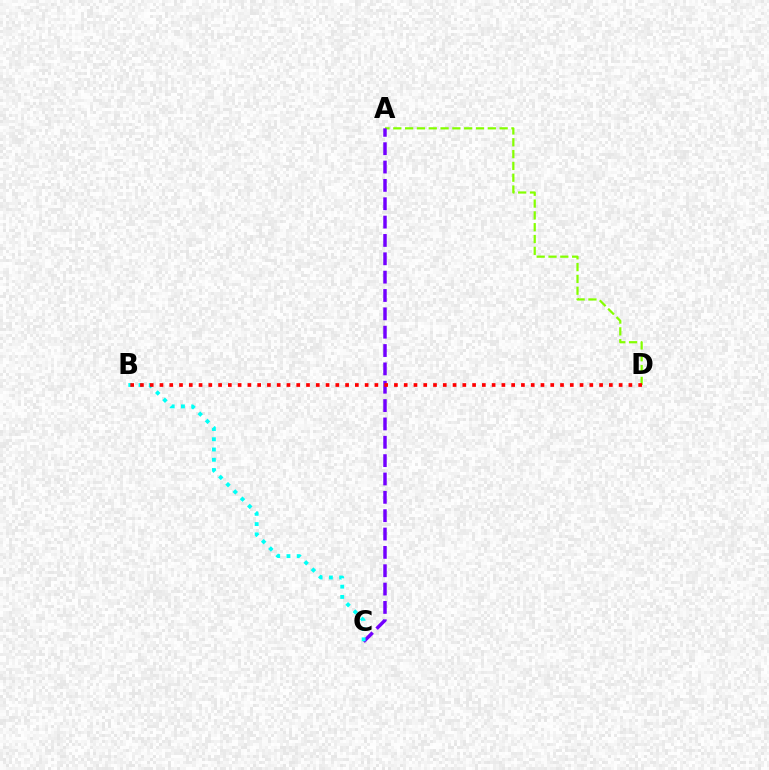{('A', 'D'): [{'color': '#84ff00', 'line_style': 'dashed', 'thickness': 1.6}], ('A', 'C'): [{'color': '#7200ff', 'line_style': 'dashed', 'thickness': 2.49}], ('B', 'C'): [{'color': '#00fff6', 'line_style': 'dotted', 'thickness': 2.79}], ('B', 'D'): [{'color': '#ff0000', 'line_style': 'dotted', 'thickness': 2.65}]}